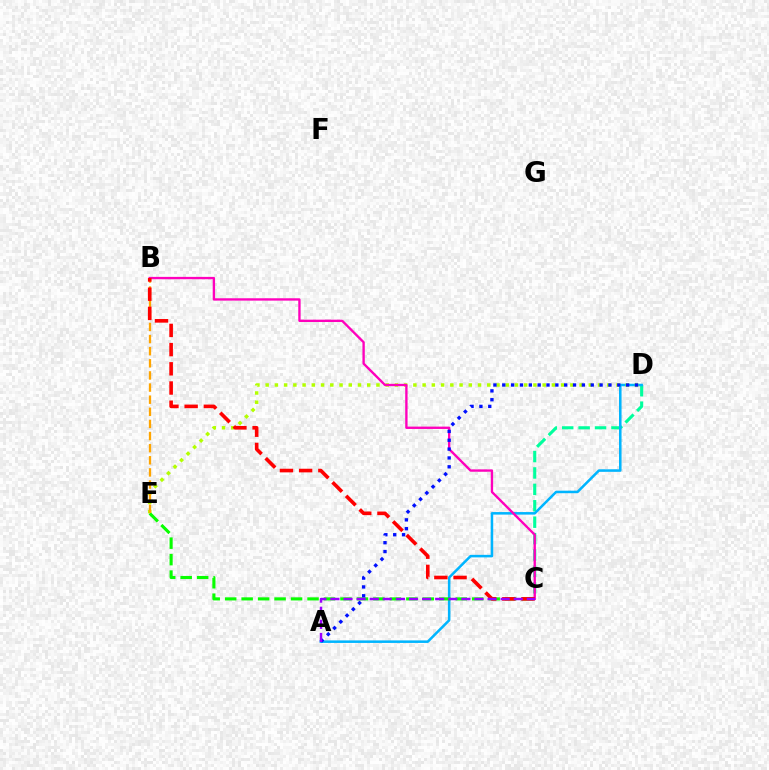{('C', 'D'): [{'color': '#00ff9d', 'line_style': 'dashed', 'thickness': 2.23}], ('A', 'D'): [{'color': '#00b5ff', 'line_style': 'solid', 'thickness': 1.82}, {'color': '#0010ff', 'line_style': 'dotted', 'thickness': 2.4}], ('D', 'E'): [{'color': '#b3ff00', 'line_style': 'dotted', 'thickness': 2.51}], ('C', 'E'): [{'color': '#08ff00', 'line_style': 'dashed', 'thickness': 2.24}], ('B', 'C'): [{'color': '#ff00bd', 'line_style': 'solid', 'thickness': 1.7}, {'color': '#ff0000', 'line_style': 'dashed', 'thickness': 2.61}], ('B', 'E'): [{'color': '#ffa500', 'line_style': 'dashed', 'thickness': 1.65}], ('A', 'C'): [{'color': '#9b00ff', 'line_style': 'dashed', 'thickness': 1.78}]}